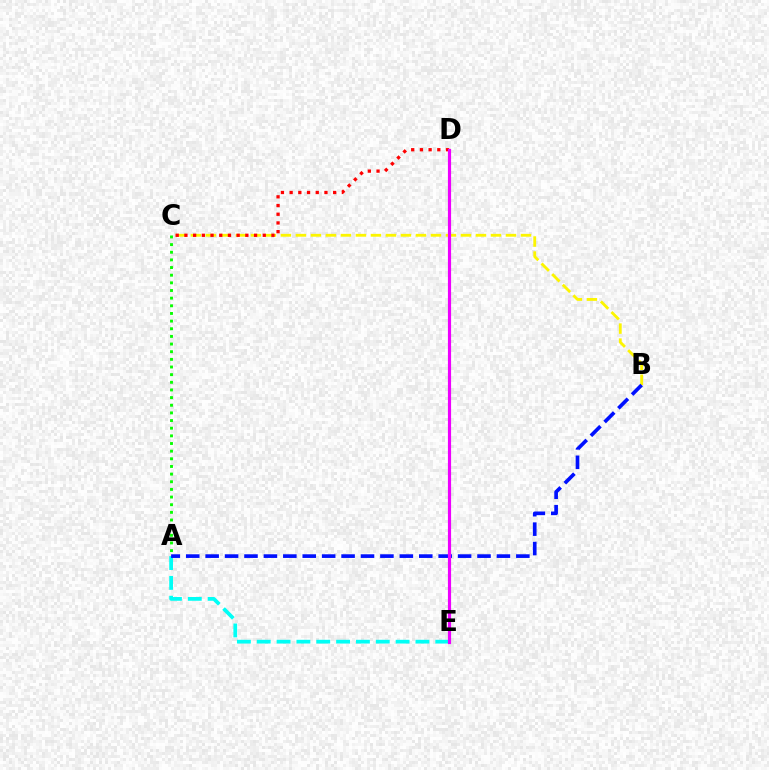{('B', 'C'): [{'color': '#fcf500', 'line_style': 'dashed', 'thickness': 2.04}], ('A', 'E'): [{'color': '#00fff6', 'line_style': 'dashed', 'thickness': 2.7}], ('C', 'D'): [{'color': '#ff0000', 'line_style': 'dotted', 'thickness': 2.37}], ('A', 'B'): [{'color': '#0010ff', 'line_style': 'dashed', 'thickness': 2.64}], ('D', 'E'): [{'color': '#ee00ff', 'line_style': 'solid', 'thickness': 2.28}], ('A', 'C'): [{'color': '#08ff00', 'line_style': 'dotted', 'thickness': 2.08}]}